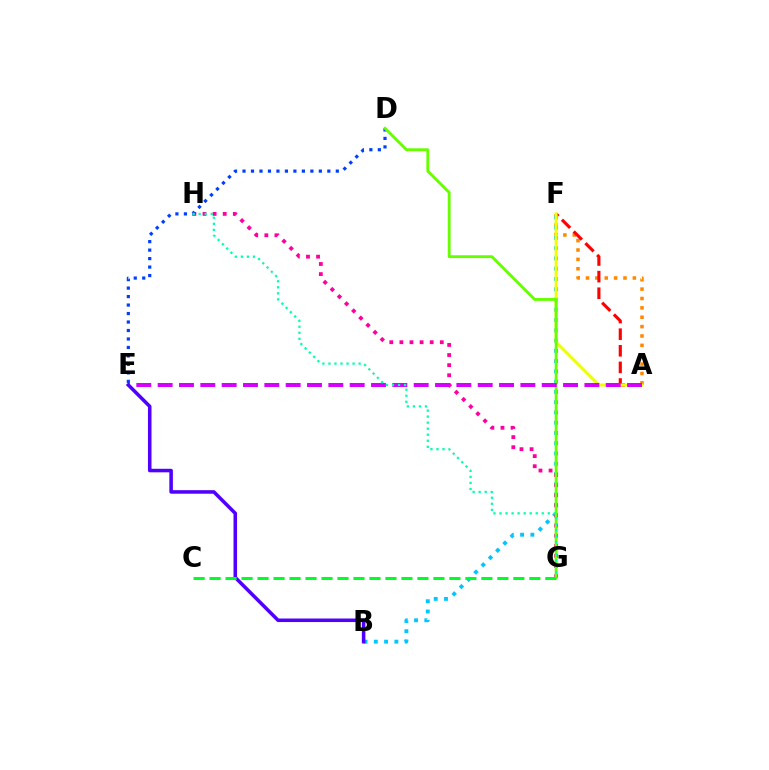{('A', 'F'): [{'color': '#ff8800', 'line_style': 'dotted', 'thickness': 2.55}, {'color': '#ff0000', 'line_style': 'dashed', 'thickness': 2.26}, {'color': '#eeff00', 'line_style': 'solid', 'thickness': 2.14}], ('B', 'F'): [{'color': '#00c7ff', 'line_style': 'dotted', 'thickness': 2.79}], ('G', 'H'): [{'color': '#ff00a0', 'line_style': 'dotted', 'thickness': 2.74}, {'color': '#00ffaf', 'line_style': 'dotted', 'thickness': 1.64}], ('D', 'E'): [{'color': '#003fff', 'line_style': 'dotted', 'thickness': 2.3}], ('D', 'G'): [{'color': '#66ff00', 'line_style': 'solid', 'thickness': 2.04}], ('A', 'E'): [{'color': '#d600ff', 'line_style': 'dashed', 'thickness': 2.9}], ('B', 'E'): [{'color': '#4f00ff', 'line_style': 'solid', 'thickness': 2.55}], ('C', 'G'): [{'color': '#00ff27', 'line_style': 'dashed', 'thickness': 2.17}]}